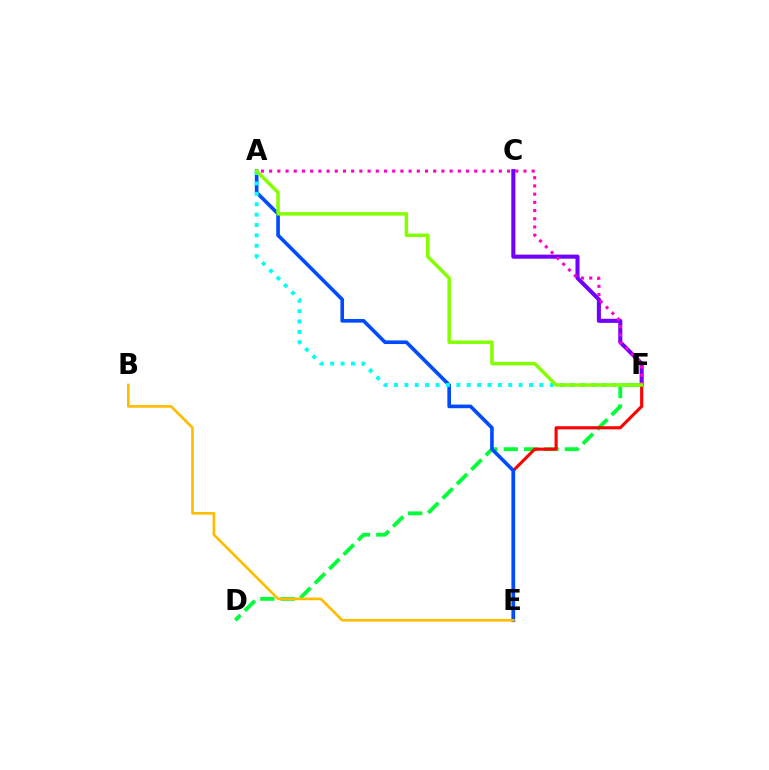{('C', 'F'): [{'color': '#7200ff', 'line_style': 'solid', 'thickness': 2.93}], ('D', 'F'): [{'color': '#00ff39', 'line_style': 'dashed', 'thickness': 2.77}], ('A', 'F'): [{'color': '#ff00cf', 'line_style': 'dotted', 'thickness': 2.23}, {'color': '#00fff6', 'line_style': 'dotted', 'thickness': 2.82}, {'color': '#84ff00', 'line_style': 'solid', 'thickness': 2.52}], ('E', 'F'): [{'color': '#ff0000', 'line_style': 'solid', 'thickness': 2.23}], ('A', 'E'): [{'color': '#004bff', 'line_style': 'solid', 'thickness': 2.62}], ('B', 'E'): [{'color': '#ffbd00', 'line_style': 'solid', 'thickness': 1.92}]}